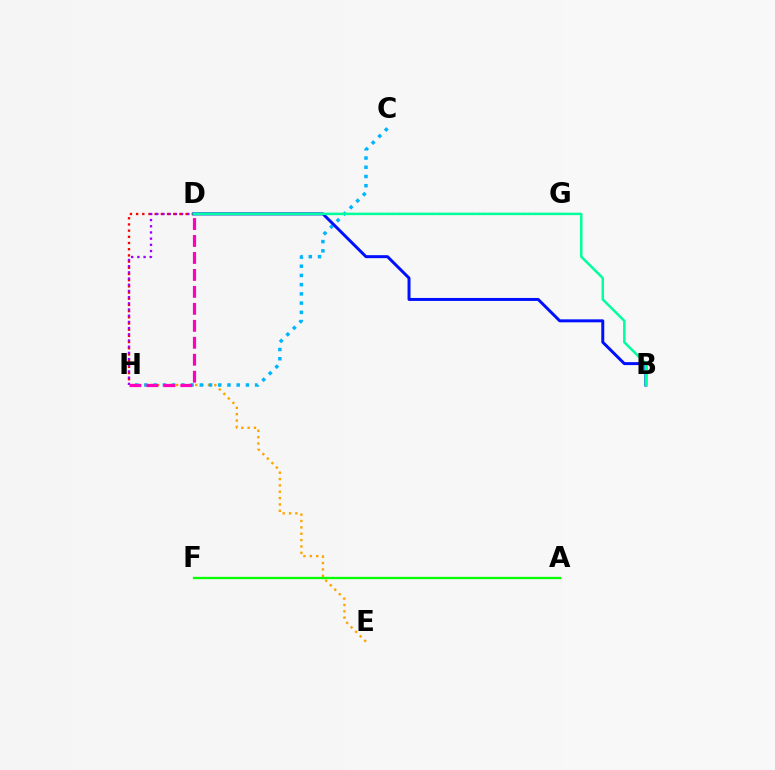{('E', 'H'): [{'color': '#ffa500', 'line_style': 'dotted', 'thickness': 1.73}], ('D', 'G'): [{'color': '#b3ff00', 'line_style': 'dotted', 'thickness': 1.54}], ('D', 'H'): [{'color': '#ff0000', 'line_style': 'dotted', 'thickness': 1.68}, {'color': '#9b00ff', 'line_style': 'dotted', 'thickness': 1.68}, {'color': '#ff00bd', 'line_style': 'dashed', 'thickness': 2.3}], ('C', 'H'): [{'color': '#00b5ff', 'line_style': 'dotted', 'thickness': 2.51}], ('A', 'F'): [{'color': '#08ff00', 'line_style': 'solid', 'thickness': 1.66}], ('B', 'D'): [{'color': '#0010ff', 'line_style': 'solid', 'thickness': 2.14}, {'color': '#00ff9d', 'line_style': 'solid', 'thickness': 1.79}]}